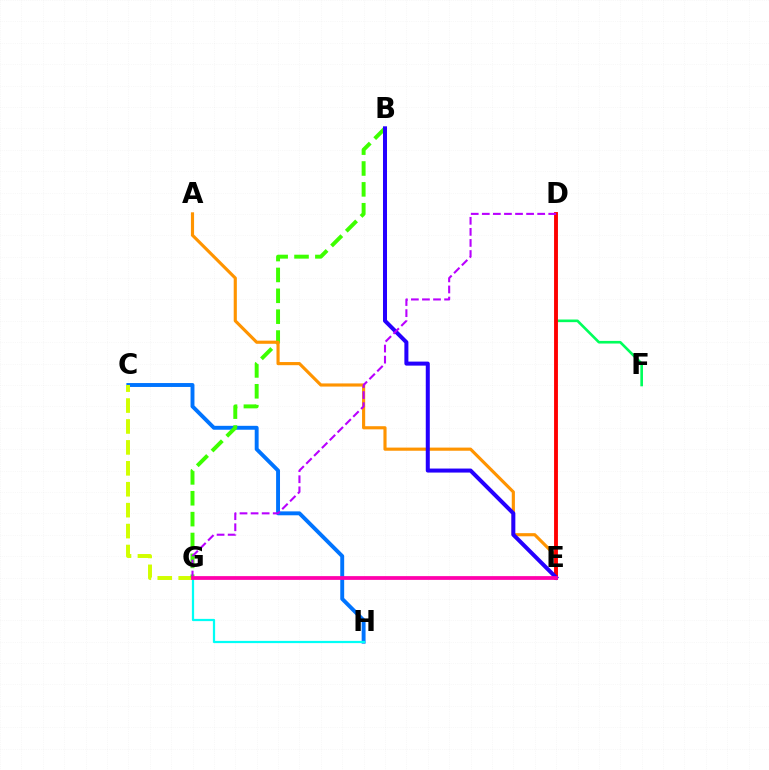{('C', 'H'): [{'color': '#0074ff', 'line_style': 'solid', 'thickness': 2.81}], ('C', 'G'): [{'color': '#d1ff00', 'line_style': 'dashed', 'thickness': 2.84}], ('D', 'F'): [{'color': '#00ff5c', 'line_style': 'solid', 'thickness': 1.9}], ('B', 'G'): [{'color': '#3dff00', 'line_style': 'dashed', 'thickness': 2.83}], ('G', 'H'): [{'color': '#00fff6', 'line_style': 'solid', 'thickness': 1.61}], ('A', 'E'): [{'color': '#ff9400', 'line_style': 'solid', 'thickness': 2.26}], ('D', 'E'): [{'color': '#ff0000', 'line_style': 'solid', 'thickness': 2.78}], ('B', 'E'): [{'color': '#2500ff', 'line_style': 'solid', 'thickness': 2.89}], ('D', 'G'): [{'color': '#b900ff', 'line_style': 'dashed', 'thickness': 1.5}], ('E', 'G'): [{'color': '#ff00ac', 'line_style': 'solid', 'thickness': 2.71}]}